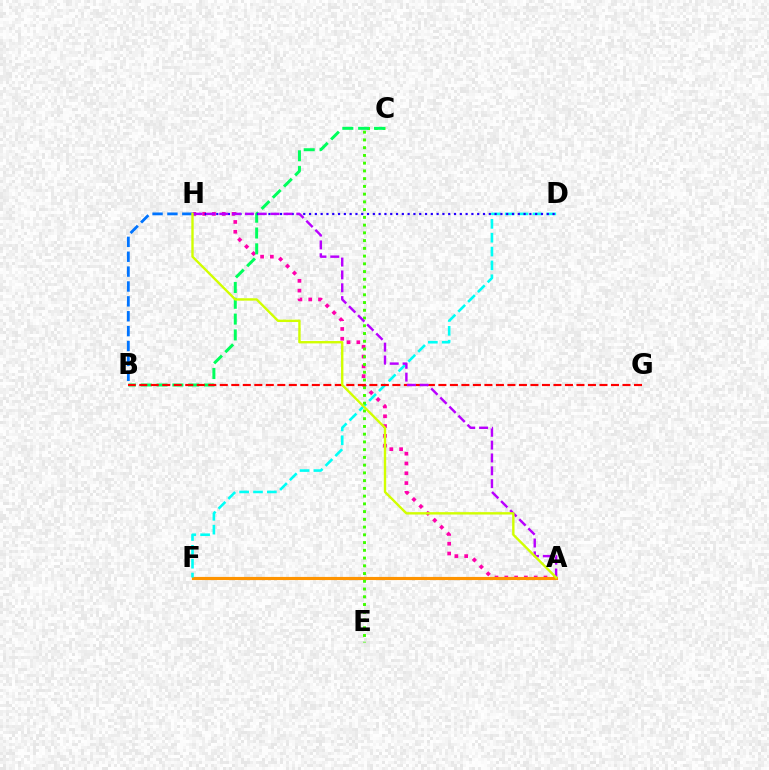{('A', 'H'): [{'color': '#ff00ac', 'line_style': 'dotted', 'thickness': 2.66}, {'color': '#b900ff', 'line_style': 'dashed', 'thickness': 1.75}, {'color': '#d1ff00', 'line_style': 'solid', 'thickness': 1.71}], ('B', 'H'): [{'color': '#0074ff', 'line_style': 'dashed', 'thickness': 2.02}], ('A', 'F'): [{'color': '#ff9400', 'line_style': 'solid', 'thickness': 2.27}], ('D', 'F'): [{'color': '#00fff6', 'line_style': 'dashed', 'thickness': 1.88}], ('C', 'E'): [{'color': '#3dff00', 'line_style': 'dotted', 'thickness': 2.1}], ('B', 'C'): [{'color': '#00ff5c', 'line_style': 'dashed', 'thickness': 2.15}], ('B', 'G'): [{'color': '#ff0000', 'line_style': 'dashed', 'thickness': 1.56}], ('D', 'H'): [{'color': '#2500ff', 'line_style': 'dotted', 'thickness': 1.58}]}